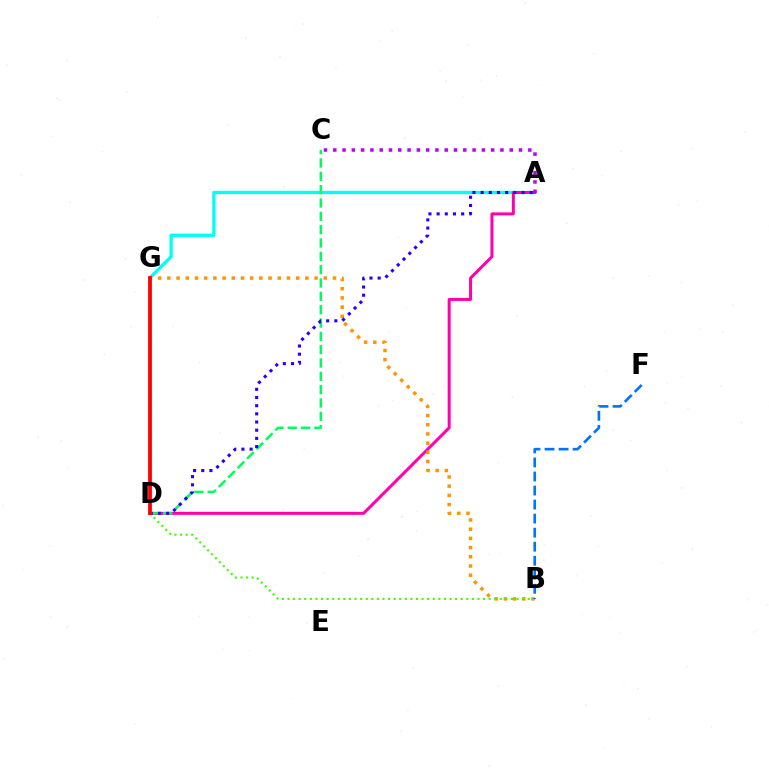{('A', 'G'): [{'color': '#00fff6', 'line_style': 'solid', 'thickness': 2.38}], ('A', 'D'): [{'color': '#ff00ac', 'line_style': 'solid', 'thickness': 2.15}, {'color': '#2500ff', 'line_style': 'dotted', 'thickness': 2.22}], ('B', 'G'): [{'color': '#ff9400', 'line_style': 'dotted', 'thickness': 2.5}], ('B', 'D'): [{'color': '#3dff00', 'line_style': 'dotted', 'thickness': 1.52}], ('B', 'F'): [{'color': '#0074ff', 'line_style': 'dashed', 'thickness': 1.91}], ('A', 'C'): [{'color': '#b900ff', 'line_style': 'dotted', 'thickness': 2.52}], ('D', 'G'): [{'color': '#d1ff00', 'line_style': 'dotted', 'thickness': 1.52}, {'color': '#ff0000', 'line_style': 'solid', 'thickness': 2.72}], ('C', 'D'): [{'color': '#00ff5c', 'line_style': 'dashed', 'thickness': 1.81}]}